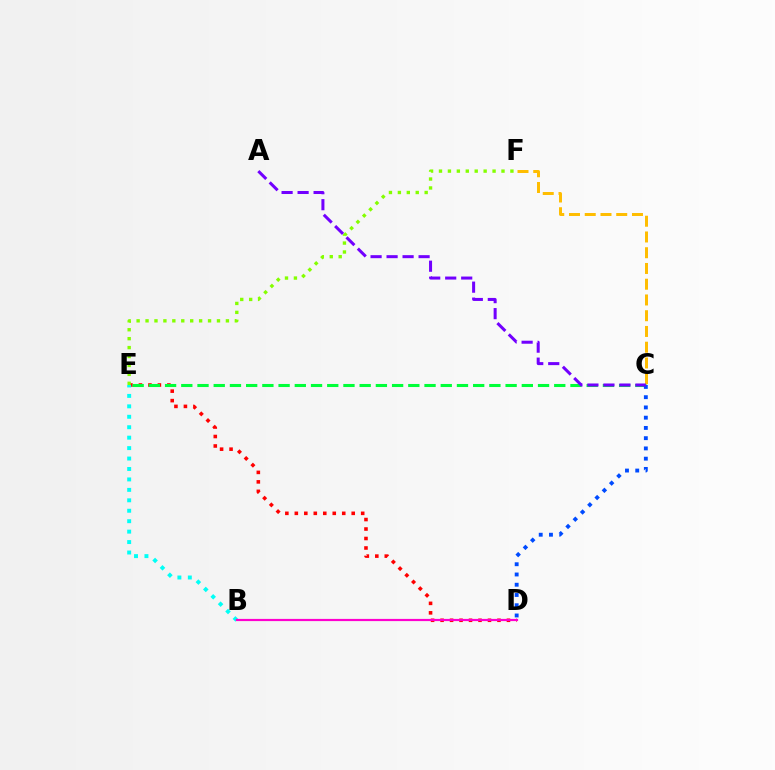{('D', 'E'): [{'color': '#ff0000', 'line_style': 'dotted', 'thickness': 2.58}], ('E', 'F'): [{'color': '#84ff00', 'line_style': 'dotted', 'thickness': 2.43}], ('C', 'E'): [{'color': '#00ff39', 'line_style': 'dashed', 'thickness': 2.2}], ('C', 'F'): [{'color': '#ffbd00', 'line_style': 'dashed', 'thickness': 2.14}], ('C', 'D'): [{'color': '#004bff', 'line_style': 'dotted', 'thickness': 2.78}], ('B', 'E'): [{'color': '#00fff6', 'line_style': 'dotted', 'thickness': 2.84}], ('B', 'D'): [{'color': '#ff00cf', 'line_style': 'solid', 'thickness': 1.58}], ('A', 'C'): [{'color': '#7200ff', 'line_style': 'dashed', 'thickness': 2.17}]}